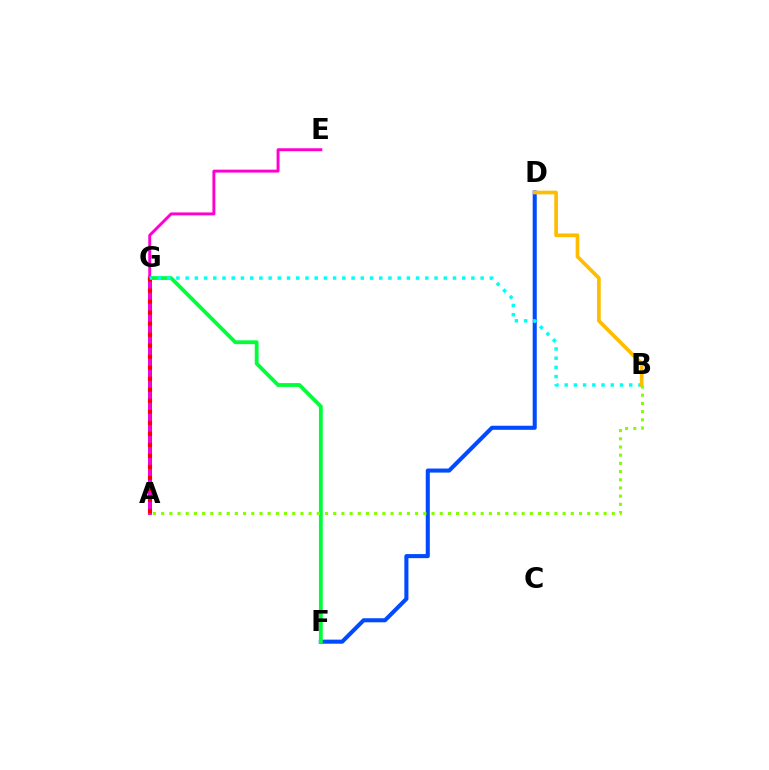{('D', 'F'): [{'color': '#004bff', 'line_style': 'solid', 'thickness': 2.93}], ('F', 'G'): [{'color': '#00ff39', 'line_style': 'solid', 'thickness': 2.74}], ('A', 'G'): [{'color': '#7200ff', 'line_style': 'solid', 'thickness': 2.64}, {'color': '#ff0000', 'line_style': 'dotted', 'thickness': 2.99}], ('A', 'E'): [{'color': '#ff00cf', 'line_style': 'solid', 'thickness': 2.11}], ('B', 'G'): [{'color': '#00fff6', 'line_style': 'dotted', 'thickness': 2.5}], ('B', 'D'): [{'color': '#ffbd00', 'line_style': 'solid', 'thickness': 2.66}], ('A', 'B'): [{'color': '#84ff00', 'line_style': 'dotted', 'thickness': 2.23}]}